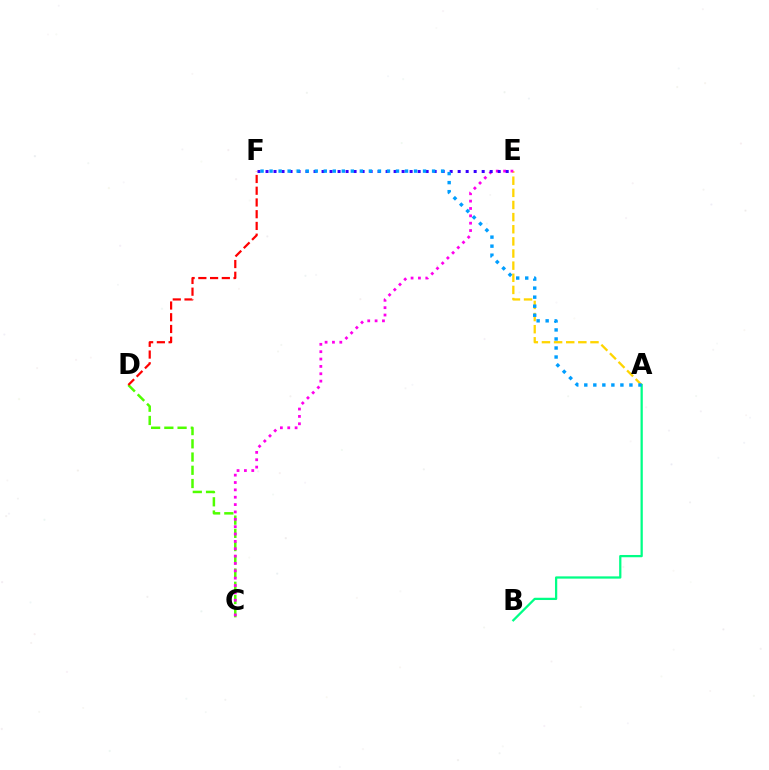{('C', 'D'): [{'color': '#4fff00', 'line_style': 'dashed', 'thickness': 1.8}], ('A', 'E'): [{'color': '#ffd500', 'line_style': 'dashed', 'thickness': 1.65}], ('C', 'E'): [{'color': '#ff00ed', 'line_style': 'dotted', 'thickness': 2.0}], ('A', 'B'): [{'color': '#00ff86', 'line_style': 'solid', 'thickness': 1.63}], ('D', 'F'): [{'color': '#ff0000', 'line_style': 'dashed', 'thickness': 1.59}], ('E', 'F'): [{'color': '#3700ff', 'line_style': 'dotted', 'thickness': 2.18}], ('A', 'F'): [{'color': '#009eff', 'line_style': 'dotted', 'thickness': 2.45}]}